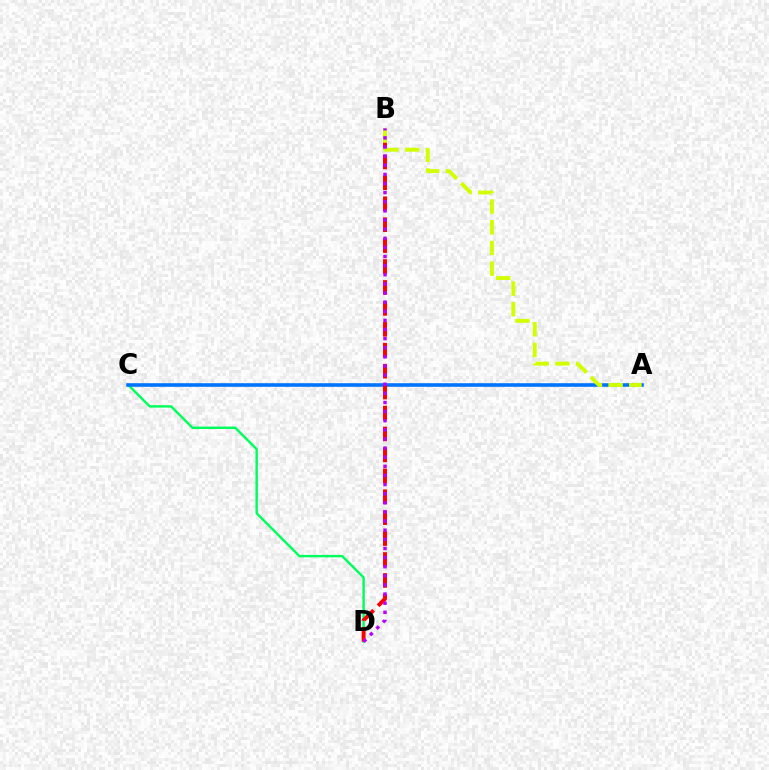{('C', 'D'): [{'color': '#00ff5c', 'line_style': 'solid', 'thickness': 1.75}], ('A', 'C'): [{'color': '#0074ff', 'line_style': 'solid', 'thickness': 2.59}], ('B', 'D'): [{'color': '#ff0000', 'line_style': 'dashed', 'thickness': 2.84}, {'color': '#b900ff', 'line_style': 'dotted', 'thickness': 2.48}], ('A', 'B'): [{'color': '#d1ff00', 'line_style': 'dashed', 'thickness': 2.81}]}